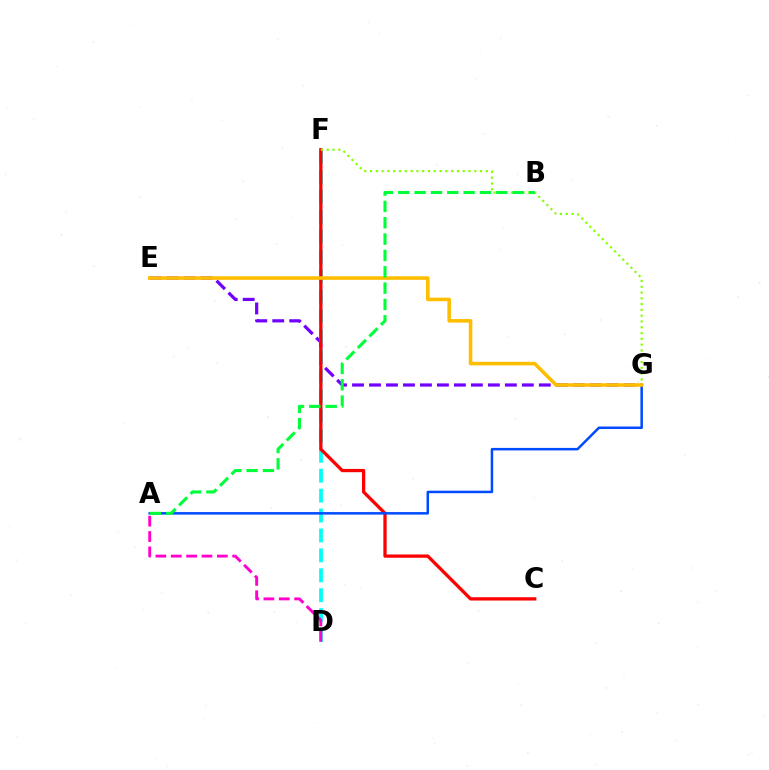{('E', 'G'): [{'color': '#7200ff', 'line_style': 'dashed', 'thickness': 2.31}, {'color': '#ffbd00', 'line_style': 'solid', 'thickness': 2.57}], ('D', 'F'): [{'color': '#00fff6', 'line_style': 'dashed', 'thickness': 2.71}], ('A', 'D'): [{'color': '#ff00cf', 'line_style': 'dashed', 'thickness': 2.09}], ('C', 'F'): [{'color': '#ff0000', 'line_style': 'solid', 'thickness': 2.36}], ('A', 'G'): [{'color': '#004bff', 'line_style': 'solid', 'thickness': 1.81}], ('F', 'G'): [{'color': '#84ff00', 'line_style': 'dotted', 'thickness': 1.57}], ('A', 'B'): [{'color': '#00ff39', 'line_style': 'dashed', 'thickness': 2.22}]}